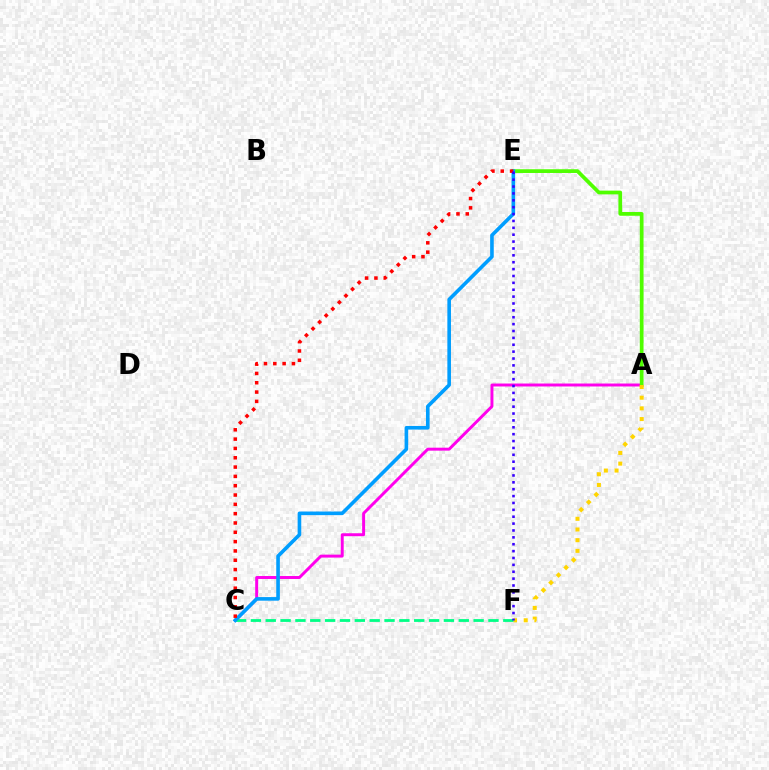{('A', 'C'): [{'color': '#ff00ed', 'line_style': 'solid', 'thickness': 2.13}], ('A', 'E'): [{'color': '#4fff00', 'line_style': 'solid', 'thickness': 2.69}], ('A', 'F'): [{'color': '#ffd500', 'line_style': 'dotted', 'thickness': 2.9}], ('C', 'F'): [{'color': '#00ff86', 'line_style': 'dashed', 'thickness': 2.02}], ('C', 'E'): [{'color': '#009eff', 'line_style': 'solid', 'thickness': 2.6}, {'color': '#ff0000', 'line_style': 'dotted', 'thickness': 2.53}], ('E', 'F'): [{'color': '#3700ff', 'line_style': 'dotted', 'thickness': 1.87}]}